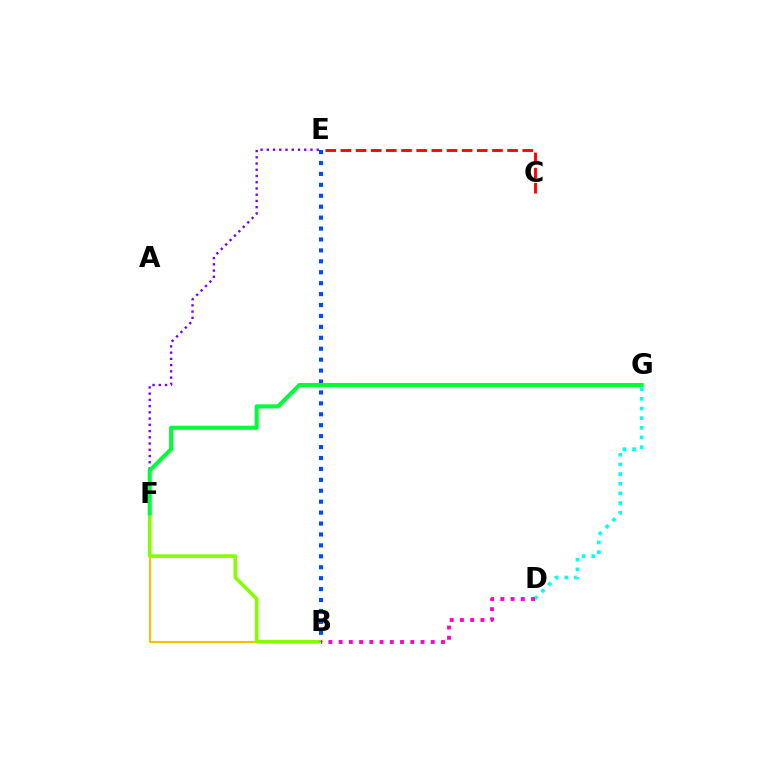{('D', 'G'): [{'color': '#00fff6', 'line_style': 'dotted', 'thickness': 2.62}], ('C', 'E'): [{'color': '#ff0000', 'line_style': 'dashed', 'thickness': 2.06}], ('B', 'F'): [{'color': '#ffbd00', 'line_style': 'solid', 'thickness': 1.52}, {'color': '#84ff00', 'line_style': 'solid', 'thickness': 2.58}], ('E', 'F'): [{'color': '#7200ff', 'line_style': 'dotted', 'thickness': 1.69}], ('B', 'E'): [{'color': '#004bff', 'line_style': 'dotted', 'thickness': 2.97}], ('B', 'D'): [{'color': '#ff00cf', 'line_style': 'dotted', 'thickness': 2.78}], ('F', 'G'): [{'color': '#00ff39', 'line_style': 'solid', 'thickness': 2.93}]}